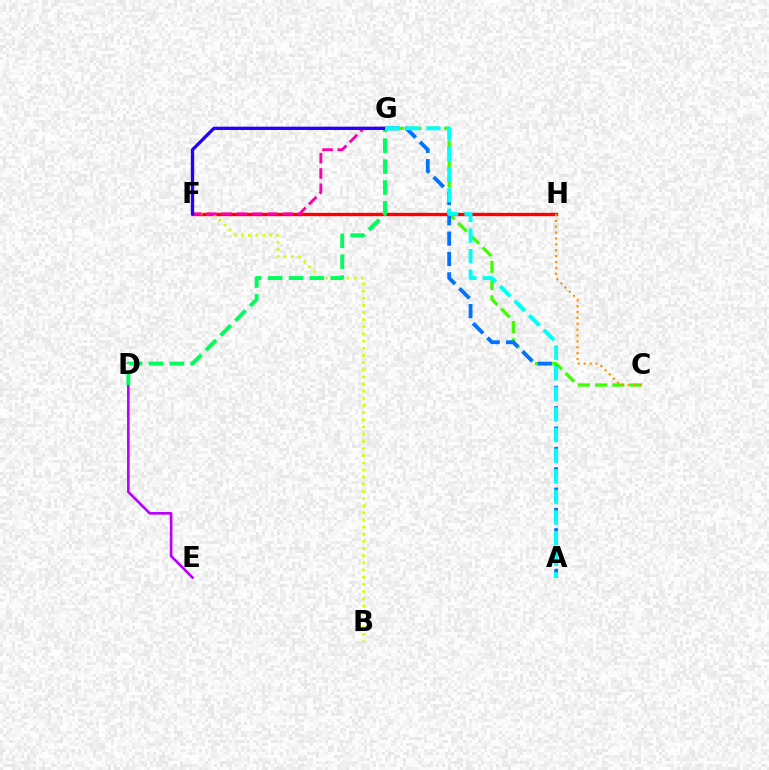{('F', 'H'): [{'color': '#ff0000', 'line_style': 'solid', 'thickness': 2.42}], ('D', 'E'): [{'color': '#b900ff', 'line_style': 'solid', 'thickness': 1.89}], ('B', 'F'): [{'color': '#d1ff00', 'line_style': 'dotted', 'thickness': 1.94}], ('C', 'G'): [{'color': '#3dff00', 'line_style': 'dashed', 'thickness': 2.34}], ('A', 'G'): [{'color': '#0074ff', 'line_style': 'dashed', 'thickness': 2.76}, {'color': '#00fff6', 'line_style': 'dashed', 'thickness': 2.8}], ('F', 'G'): [{'color': '#ff00ac', 'line_style': 'dashed', 'thickness': 2.07}, {'color': '#2500ff', 'line_style': 'solid', 'thickness': 2.38}], ('D', 'G'): [{'color': '#00ff5c', 'line_style': 'dashed', 'thickness': 2.84}], ('C', 'H'): [{'color': '#ff9400', 'line_style': 'dotted', 'thickness': 1.6}]}